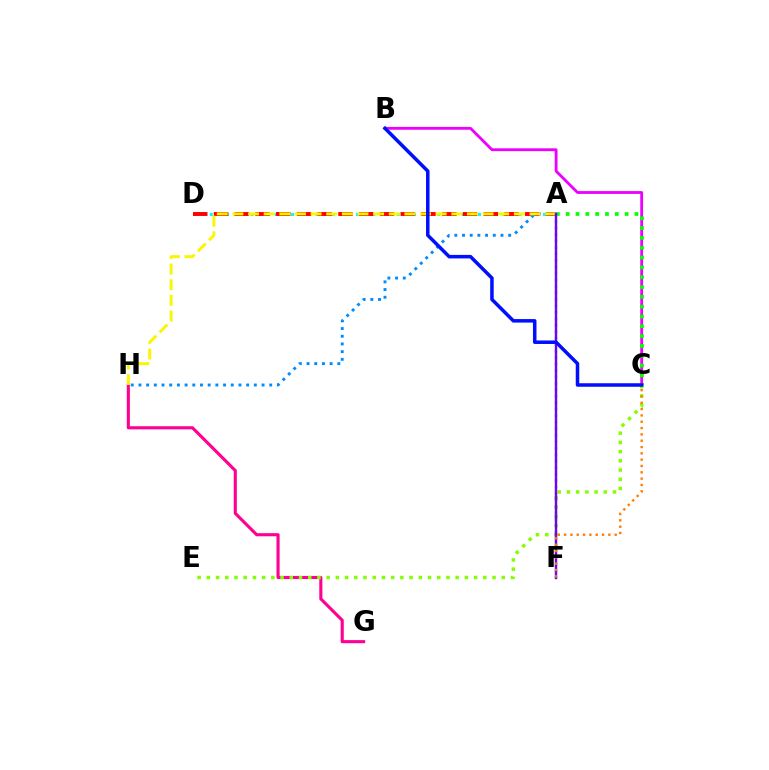{('A', 'D'): [{'color': '#00fff6', 'line_style': 'dotted', 'thickness': 2.21}, {'color': '#ff0000', 'line_style': 'dashed', 'thickness': 2.82}], ('B', 'C'): [{'color': '#ee00ff', 'line_style': 'solid', 'thickness': 2.03}, {'color': '#0010ff', 'line_style': 'solid', 'thickness': 2.53}], ('G', 'H'): [{'color': '#ff0094', 'line_style': 'solid', 'thickness': 2.24}], ('A', 'H'): [{'color': '#008cff', 'line_style': 'dotted', 'thickness': 2.09}, {'color': '#fcf500', 'line_style': 'dashed', 'thickness': 2.12}], ('A', 'C'): [{'color': '#08ff00', 'line_style': 'dotted', 'thickness': 2.67}], ('A', 'F'): [{'color': '#00ff74', 'line_style': 'dotted', 'thickness': 1.76}, {'color': '#7200ff', 'line_style': 'solid', 'thickness': 1.74}], ('C', 'E'): [{'color': '#84ff00', 'line_style': 'dotted', 'thickness': 2.5}], ('C', 'F'): [{'color': '#ff7c00', 'line_style': 'dotted', 'thickness': 1.72}]}